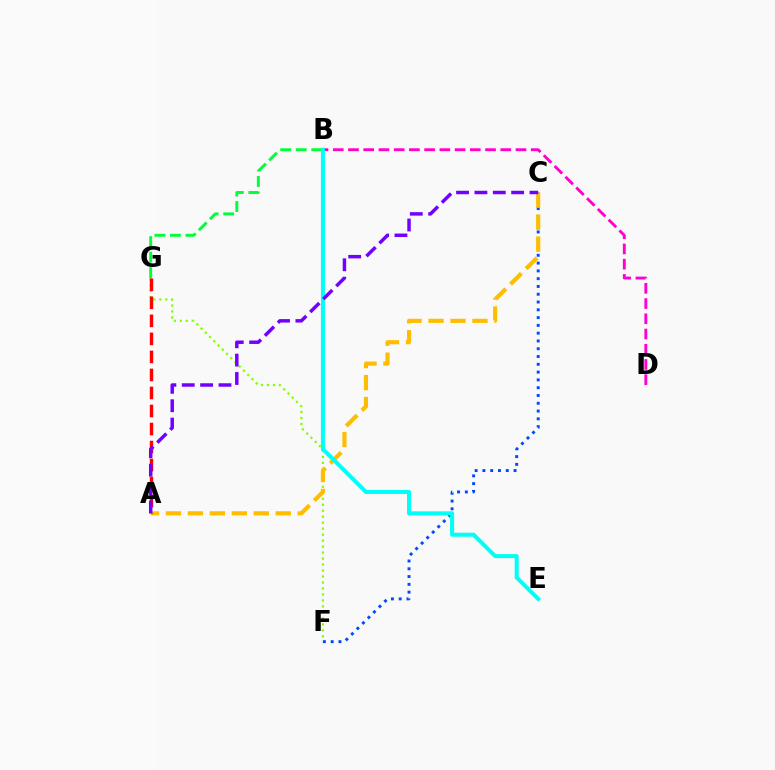{('F', 'G'): [{'color': '#84ff00', 'line_style': 'dotted', 'thickness': 1.63}], ('B', 'G'): [{'color': '#00ff39', 'line_style': 'dashed', 'thickness': 2.11}], ('C', 'F'): [{'color': '#004bff', 'line_style': 'dotted', 'thickness': 2.12}], ('B', 'D'): [{'color': '#ff00cf', 'line_style': 'dashed', 'thickness': 2.07}], ('A', 'C'): [{'color': '#ffbd00', 'line_style': 'dashed', 'thickness': 2.98}, {'color': '#7200ff', 'line_style': 'dashed', 'thickness': 2.49}], ('B', 'E'): [{'color': '#00fff6', 'line_style': 'solid', 'thickness': 2.9}], ('A', 'G'): [{'color': '#ff0000', 'line_style': 'dashed', 'thickness': 2.45}]}